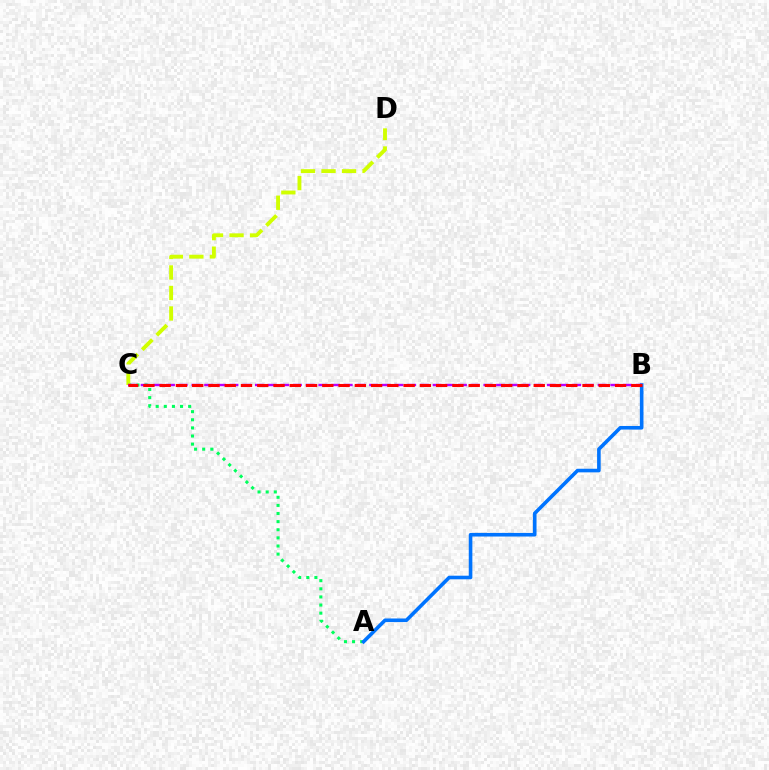{('A', 'C'): [{'color': '#00ff5c', 'line_style': 'dotted', 'thickness': 2.21}], ('A', 'B'): [{'color': '#0074ff', 'line_style': 'solid', 'thickness': 2.59}], ('C', 'D'): [{'color': '#d1ff00', 'line_style': 'dashed', 'thickness': 2.79}], ('B', 'C'): [{'color': '#b900ff', 'line_style': 'dashed', 'thickness': 1.72}, {'color': '#ff0000', 'line_style': 'dashed', 'thickness': 2.21}]}